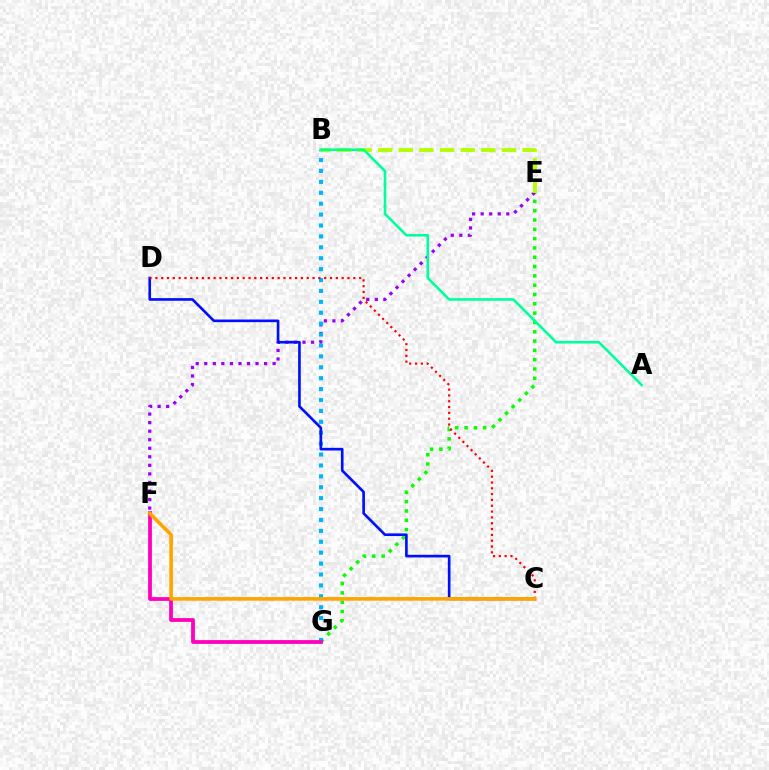{('E', 'G'): [{'color': '#08ff00', 'line_style': 'dotted', 'thickness': 2.53}], ('E', 'F'): [{'color': '#9b00ff', 'line_style': 'dotted', 'thickness': 2.32}], ('B', 'E'): [{'color': '#b3ff00', 'line_style': 'dashed', 'thickness': 2.8}], ('B', 'G'): [{'color': '#00b5ff', 'line_style': 'dotted', 'thickness': 2.96}], ('F', 'G'): [{'color': '#ff00bd', 'line_style': 'solid', 'thickness': 2.72}], ('C', 'D'): [{'color': '#0010ff', 'line_style': 'solid', 'thickness': 1.91}, {'color': '#ff0000', 'line_style': 'dotted', 'thickness': 1.58}], ('A', 'B'): [{'color': '#00ff9d', 'line_style': 'solid', 'thickness': 1.88}], ('C', 'F'): [{'color': '#ffa500', 'line_style': 'solid', 'thickness': 2.61}]}